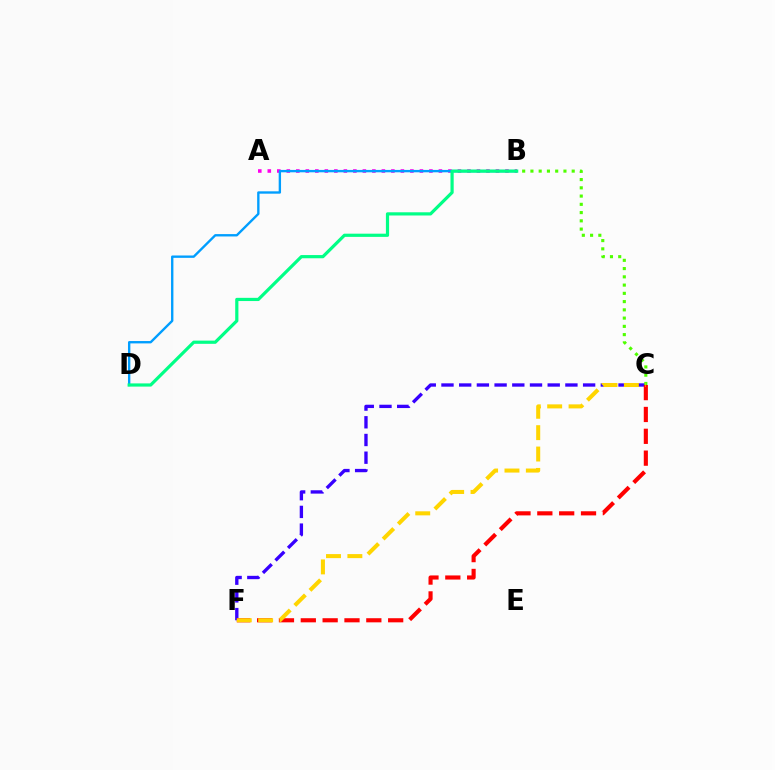{('A', 'B'): [{'color': '#ff00ed', 'line_style': 'dotted', 'thickness': 2.58}], ('C', 'F'): [{'color': '#3700ff', 'line_style': 'dashed', 'thickness': 2.41}, {'color': '#ff0000', 'line_style': 'dashed', 'thickness': 2.97}, {'color': '#ffd500', 'line_style': 'dashed', 'thickness': 2.9}], ('B', 'C'): [{'color': '#4fff00', 'line_style': 'dotted', 'thickness': 2.24}], ('B', 'D'): [{'color': '#009eff', 'line_style': 'solid', 'thickness': 1.7}, {'color': '#00ff86', 'line_style': 'solid', 'thickness': 2.3}]}